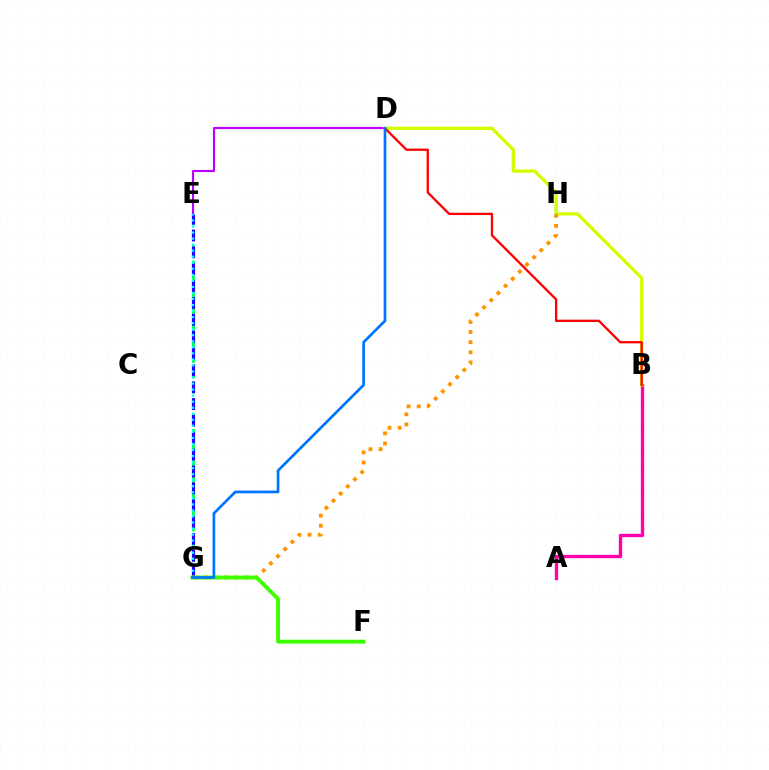{('E', 'G'): [{'color': '#00ff5c', 'line_style': 'dashed', 'thickness': 2.08}, {'color': '#2500ff', 'line_style': 'dashed', 'thickness': 2.29}, {'color': '#00fff6', 'line_style': 'dotted', 'thickness': 1.64}], ('D', 'E'): [{'color': '#b900ff', 'line_style': 'solid', 'thickness': 1.52}], ('A', 'B'): [{'color': '#ff00ac', 'line_style': 'solid', 'thickness': 2.44}], ('B', 'D'): [{'color': '#d1ff00', 'line_style': 'solid', 'thickness': 2.37}, {'color': '#ff0000', 'line_style': 'solid', 'thickness': 1.66}], ('G', 'H'): [{'color': '#ff9400', 'line_style': 'dotted', 'thickness': 2.75}], ('F', 'G'): [{'color': '#3dff00', 'line_style': 'solid', 'thickness': 2.81}], ('D', 'G'): [{'color': '#0074ff', 'line_style': 'solid', 'thickness': 1.94}]}